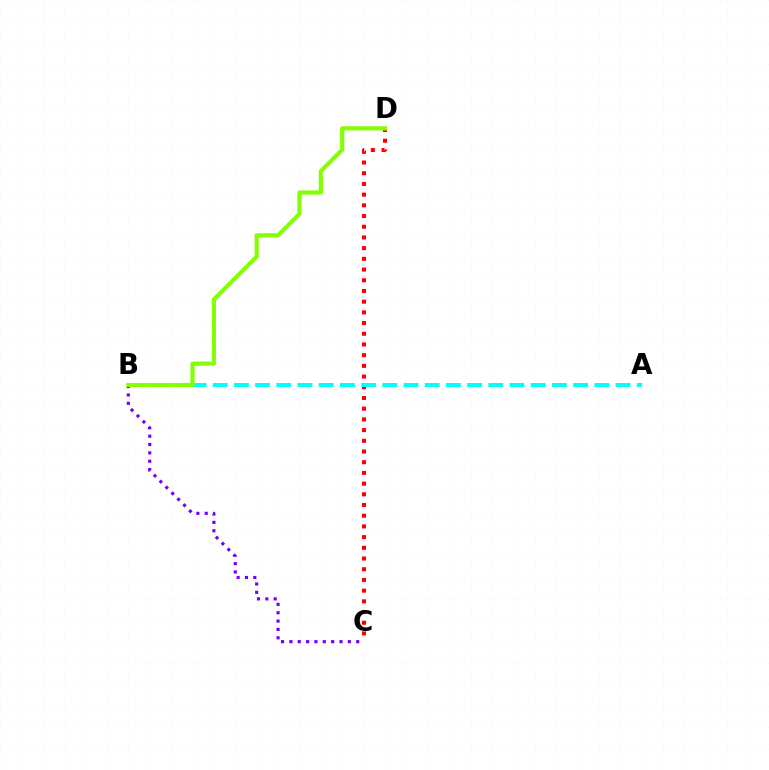{('B', 'C'): [{'color': '#7200ff', 'line_style': 'dotted', 'thickness': 2.27}], ('C', 'D'): [{'color': '#ff0000', 'line_style': 'dotted', 'thickness': 2.91}], ('A', 'B'): [{'color': '#00fff6', 'line_style': 'dashed', 'thickness': 2.88}], ('B', 'D'): [{'color': '#84ff00', 'line_style': 'solid', 'thickness': 2.99}]}